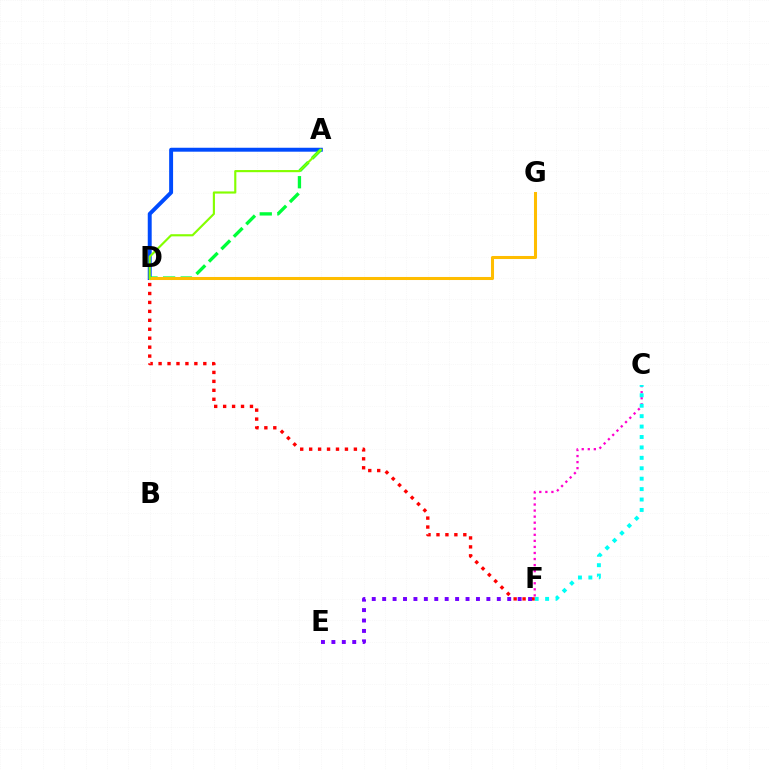{('C', 'F'): [{'color': '#ff00cf', 'line_style': 'dotted', 'thickness': 1.65}, {'color': '#00fff6', 'line_style': 'dotted', 'thickness': 2.83}], ('A', 'D'): [{'color': '#004bff', 'line_style': 'solid', 'thickness': 2.84}, {'color': '#00ff39', 'line_style': 'dashed', 'thickness': 2.39}, {'color': '#84ff00', 'line_style': 'solid', 'thickness': 1.54}], ('D', 'G'): [{'color': '#ffbd00', 'line_style': 'solid', 'thickness': 2.19}], ('D', 'F'): [{'color': '#ff0000', 'line_style': 'dotted', 'thickness': 2.43}], ('E', 'F'): [{'color': '#7200ff', 'line_style': 'dotted', 'thickness': 2.83}]}